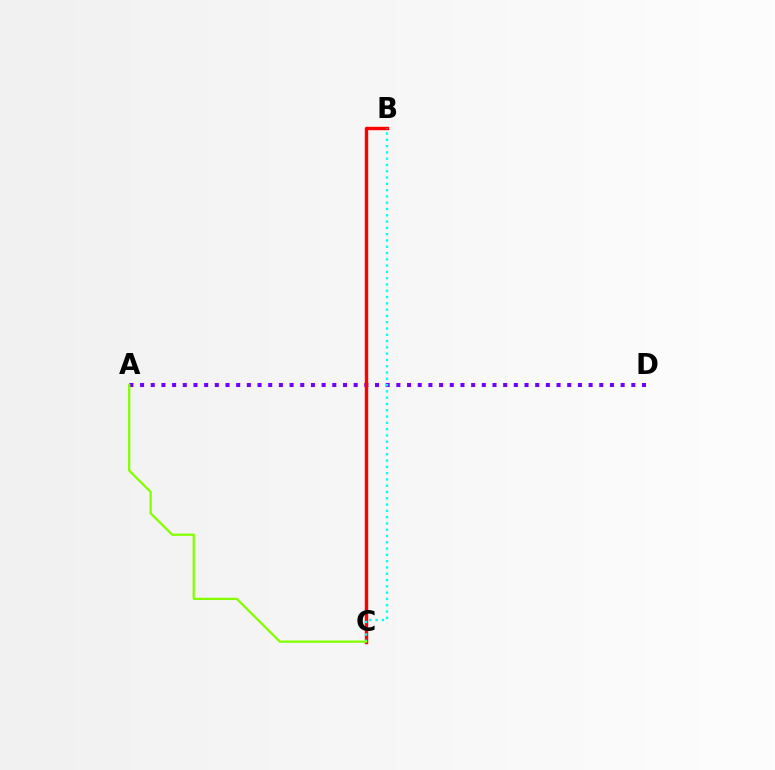{('A', 'D'): [{'color': '#7200ff', 'line_style': 'dotted', 'thickness': 2.9}], ('B', 'C'): [{'color': '#ff0000', 'line_style': 'solid', 'thickness': 2.45}, {'color': '#00fff6', 'line_style': 'dotted', 'thickness': 1.71}], ('A', 'C'): [{'color': '#84ff00', 'line_style': 'solid', 'thickness': 1.65}]}